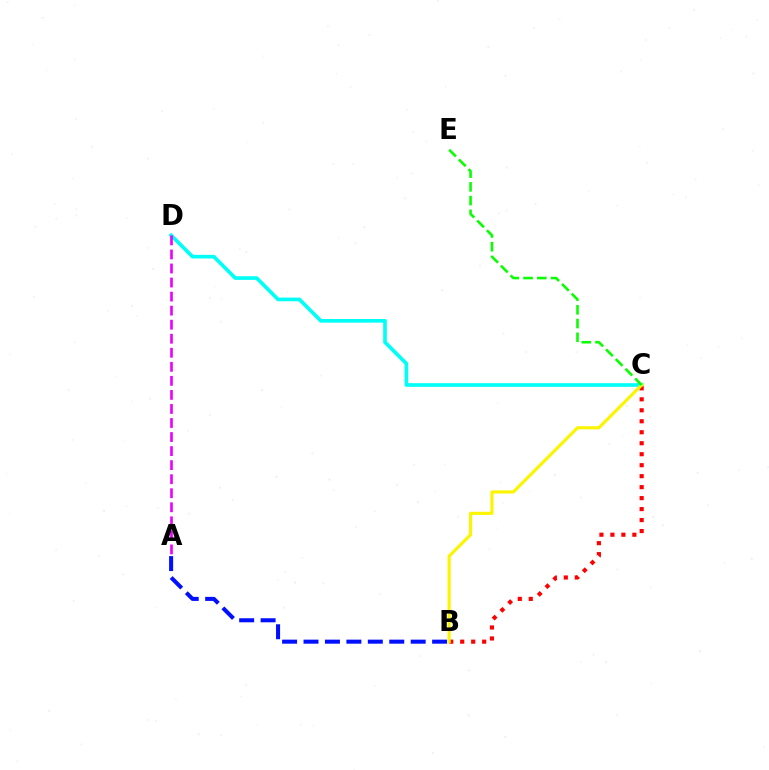{('A', 'B'): [{'color': '#0010ff', 'line_style': 'dashed', 'thickness': 2.91}], ('C', 'D'): [{'color': '#00fff6', 'line_style': 'solid', 'thickness': 2.63}], ('B', 'C'): [{'color': '#ff0000', 'line_style': 'dotted', 'thickness': 2.98}, {'color': '#fcf500', 'line_style': 'solid', 'thickness': 2.26}], ('A', 'D'): [{'color': '#ee00ff', 'line_style': 'dashed', 'thickness': 1.91}], ('C', 'E'): [{'color': '#08ff00', 'line_style': 'dashed', 'thickness': 1.87}]}